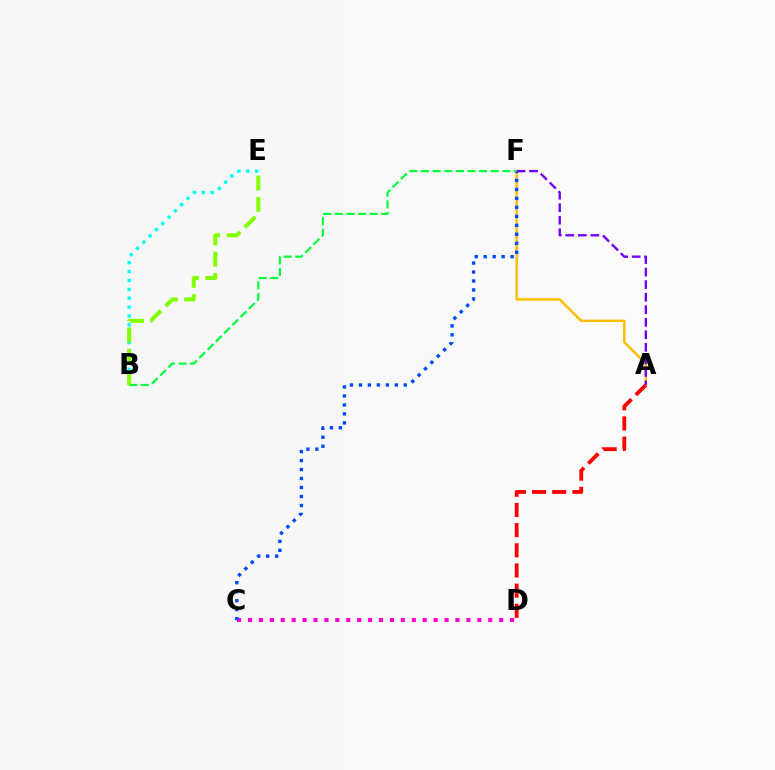{('A', 'F'): [{'color': '#ffbd00', 'line_style': 'solid', 'thickness': 1.77}, {'color': '#7200ff', 'line_style': 'dashed', 'thickness': 1.7}], ('C', 'D'): [{'color': '#ff00cf', 'line_style': 'dotted', 'thickness': 2.97}], ('A', 'D'): [{'color': '#ff0000', 'line_style': 'dashed', 'thickness': 2.74}], ('C', 'F'): [{'color': '#004bff', 'line_style': 'dotted', 'thickness': 2.44}], ('B', 'E'): [{'color': '#00fff6', 'line_style': 'dotted', 'thickness': 2.41}, {'color': '#84ff00', 'line_style': 'dashed', 'thickness': 2.9}], ('B', 'F'): [{'color': '#00ff39', 'line_style': 'dashed', 'thickness': 1.58}]}